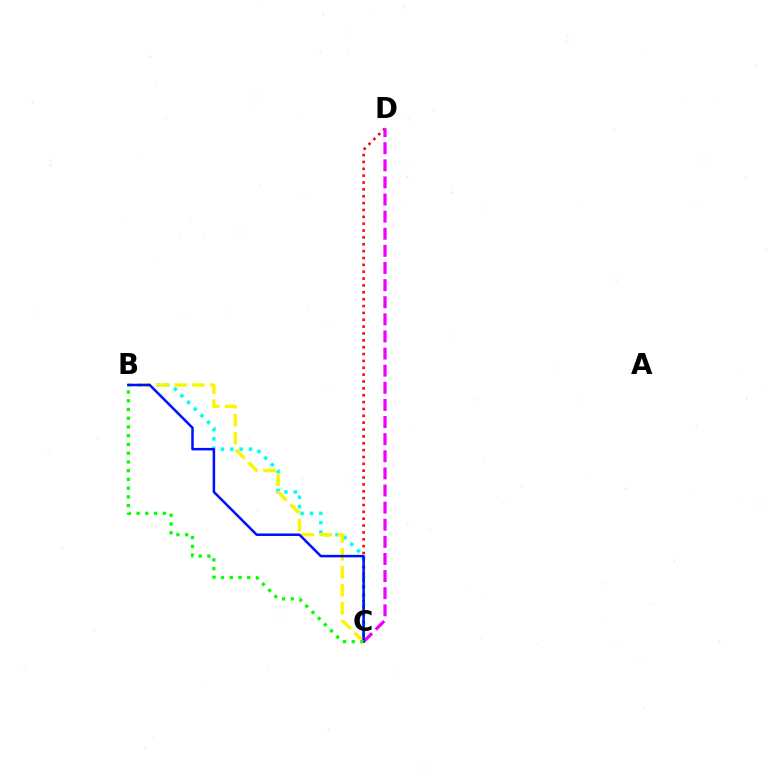{('B', 'C'): [{'color': '#00fff6', 'line_style': 'dotted', 'thickness': 2.55}, {'color': '#fcf500', 'line_style': 'dashed', 'thickness': 2.44}, {'color': '#0010ff', 'line_style': 'solid', 'thickness': 1.81}, {'color': '#08ff00', 'line_style': 'dotted', 'thickness': 2.37}], ('C', 'D'): [{'color': '#ff0000', 'line_style': 'dotted', 'thickness': 1.86}, {'color': '#ee00ff', 'line_style': 'dashed', 'thickness': 2.33}]}